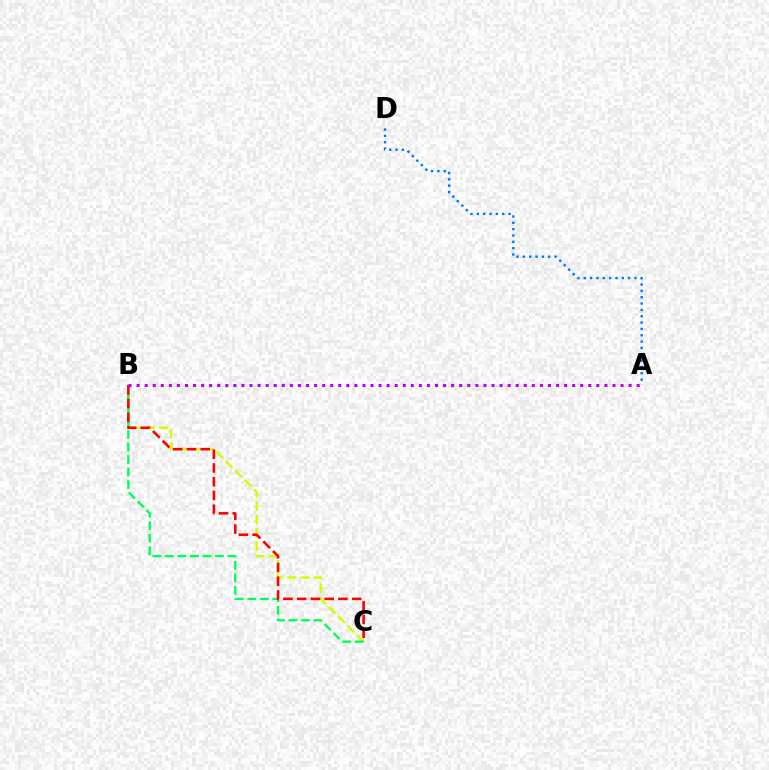{('B', 'C'): [{'color': '#d1ff00', 'line_style': 'dashed', 'thickness': 1.81}, {'color': '#00ff5c', 'line_style': 'dashed', 'thickness': 1.7}, {'color': '#ff0000', 'line_style': 'dashed', 'thickness': 1.87}], ('A', 'D'): [{'color': '#0074ff', 'line_style': 'dotted', 'thickness': 1.72}], ('A', 'B'): [{'color': '#b900ff', 'line_style': 'dotted', 'thickness': 2.19}]}